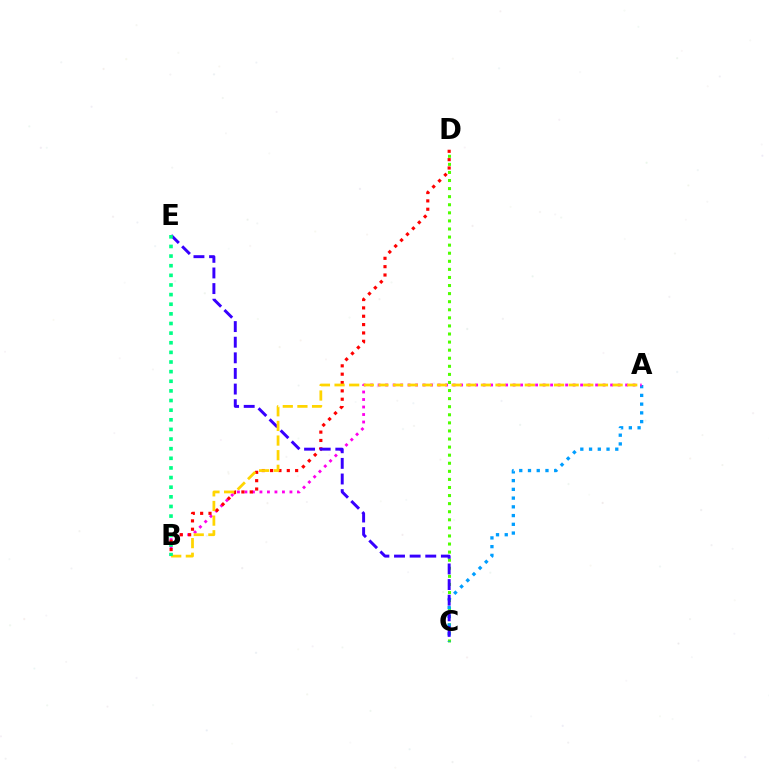{('C', 'D'): [{'color': '#4fff00', 'line_style': 'dotted', 'thickness': 2.19}], ('A', 'C'): [{'color': '#009eff', 'line_style': 'dotted', 'thickness': 2.37}], ('A', 'B'): [{'color': '#ff00ed', 'line_style': 'dotted', 'thickness': 2.04}, {'color': '#ffd500', 'line_style': 'dashed', 'thickness': 1.99}], ('B', 'D'): [{'color': '#ff0000', 'line_style': 'dotted', 'thickness': 2.27}], ('C', 'E'): [{'color': '#3700ff', 'line_style': 'dashed', 'thickness': 2.12}], ('B', 'E'): [{'color': '#00ff86', 'line_style': 'dotted', 'thickness': 2.62}]}